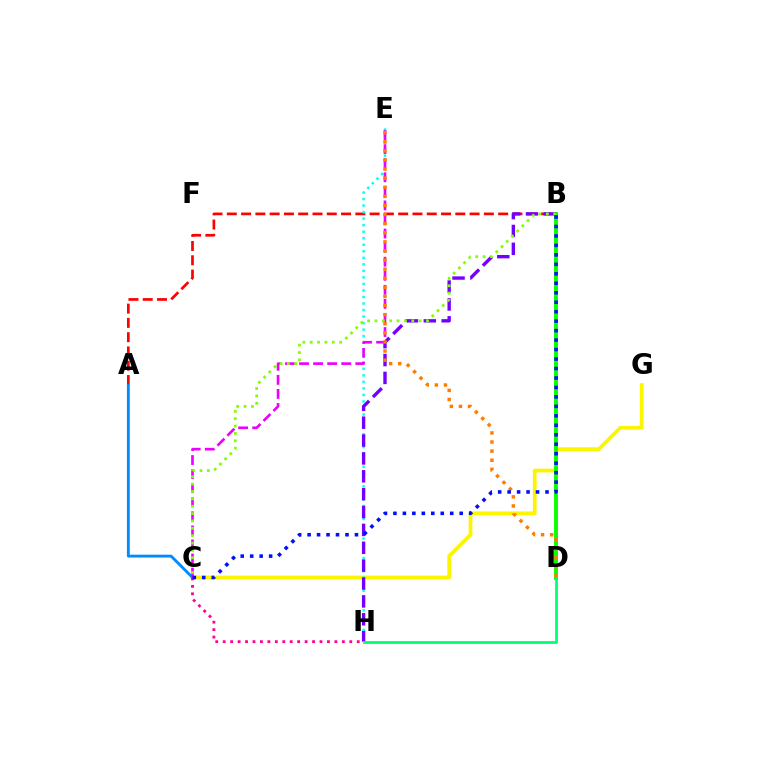{('A', 'B'): [{'color': '#ff0000', 'line_style': 'dashed', 'thickness': 1.94}], ('C', 'G'): [{'color': '#fcf500', 'line_style': 'solid', 'thickness': 2.71}], ('A', 'C'): [{'color': '#008cff', 'line_style': 'solid', 'thickness': 2.05}], ('C', 'H'): [{'color': '#ff0094', 'line_style': 'dotted', 'thickness': 2.02}], ('B', 'D'): [{'color': '#08ff00', 'line_style': 'solid', 'thickness': 2.8}], ('E', 'H'): [{'color': '#00fff6', 'line_style': 'dotted', 'thickness': 1.77}], ('C', 'E'): [{'color': '#ee00ff', 'line_style': 'dashed', 'thickness': 1.91}], ('B', 'H'): [{'color': '#7200ff', 'line_style': 'dashed', 'thickness': 2.43}], ('B', 'C'): [{'color': '#84ff00', 'line_style': 'dotted', 'thickness': 2.0}, {'color': '#0010ff', 'line_style': 'dotted', 'thickness': 2.57}], ('D', 'H'): [{'color': '#00ff74', 'line_style': 'solid', 'thickness': 1.97}], ('D', 'E'): [{'color': '#ff7c00', 'line_style': 'dotted', 'thickness': 2.47}]}